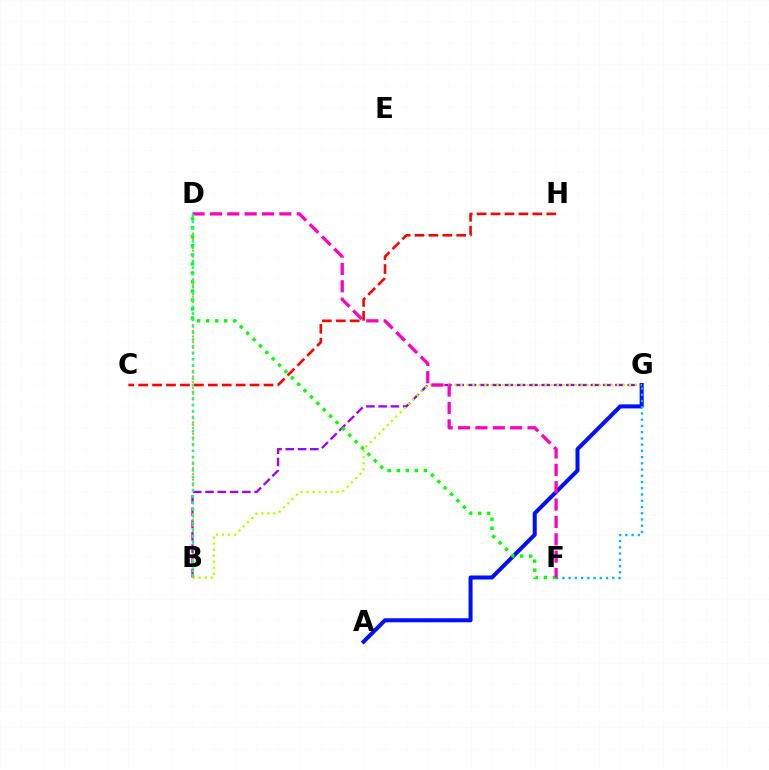{('B', 'G'): [{'color': '#9b00ff', 'line_style': 'dashed', 'thickness': 1.67}, {'color': '#b3ff00', 'line_style': 'dotted', 'thickness': 1.63}], ('A', 'G'): [{'color': '#0010ff', 'line_style': 'solid', 'thickness': 2.9}], ('F', 'G'): [{'color': '#00b5ff', 'line_style': 'dotted', 'thickness': 1.69}], ('B', 'D'): [{'color': '#ffa500', 'line_style': 'dotted', 'thickness': 1.56}, {'color': '#00ff9d', 'line_style': 'dotted', 'thickness': 1.78}], ('D', 'F'): [{'color': '#08ff00', 'line_style': 'dotted', 'thickness': 2.45}, {'color': '#ff00bd', 'line_style': 'dashed', 'thickness': 2.36}], ('C', 'H'): [{'color': '#ff0000', 'line_style': 'dashed', 'thickness': 1.89}]}